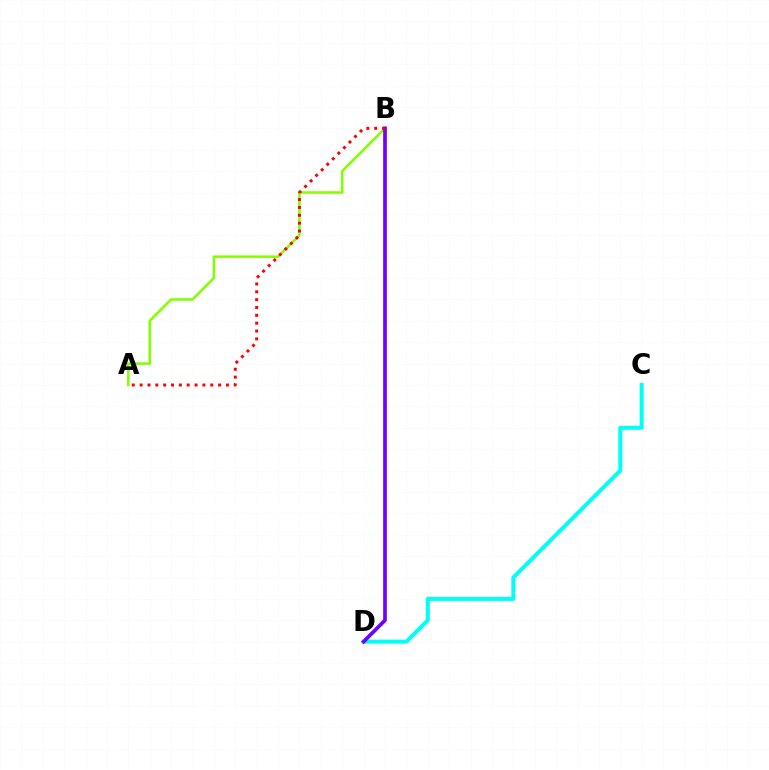{('A', 'B'): [{'color': '#84ff00', 'line_style': 'solid', 'thickness': 1.83}, {'color': '#ff0000', 'line_style': 'dotted', 'thickness': 2.13}], ('C', 'D'): [{'color': '#00fff6', 'line_style': 'solid', 'thickness': 2.89}], ('B', 'D'): [{'color': '#7200ff', 'line_style': 'solid', 'thickness': 2.66}]}